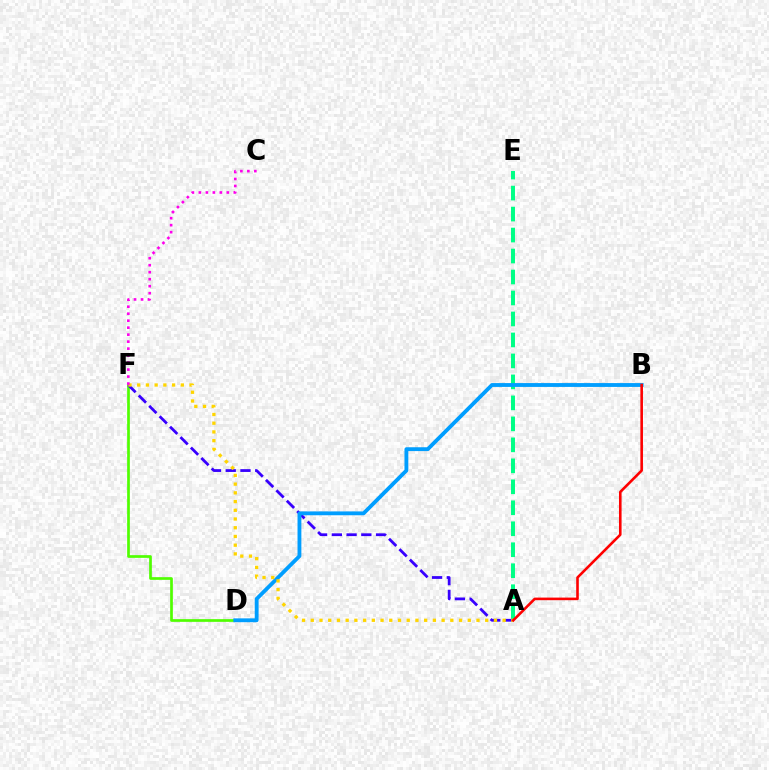{('D', 'F'): [{'color': '#4fff00', 'line_style': 'solid', 'thickness': 1.94}], ('A', 'E'): [{'color': '#00ff86', 'line_style': 'dashed', 'thickness': 2.85}], ('A', 'F'): [{'color': '#3700ff', 'line_style': 'dashed', 'thickness': 2.0}, {'color': '#ffd500', 'line_style': 'dotted', 'thickness': 2.37}], ('B', 'D'): [{'color': '#009eff', 'line_style': 'solid', 'thickness': 2.77}], ('A', 'B'): [{'color': '#ff0000', 'line_style': 'solid', 'thickness': 1.87}], ('C', 'F'): [{'color': '#ff00ed', 'line_style': 'dotted', 'thickness': 1.9}]}